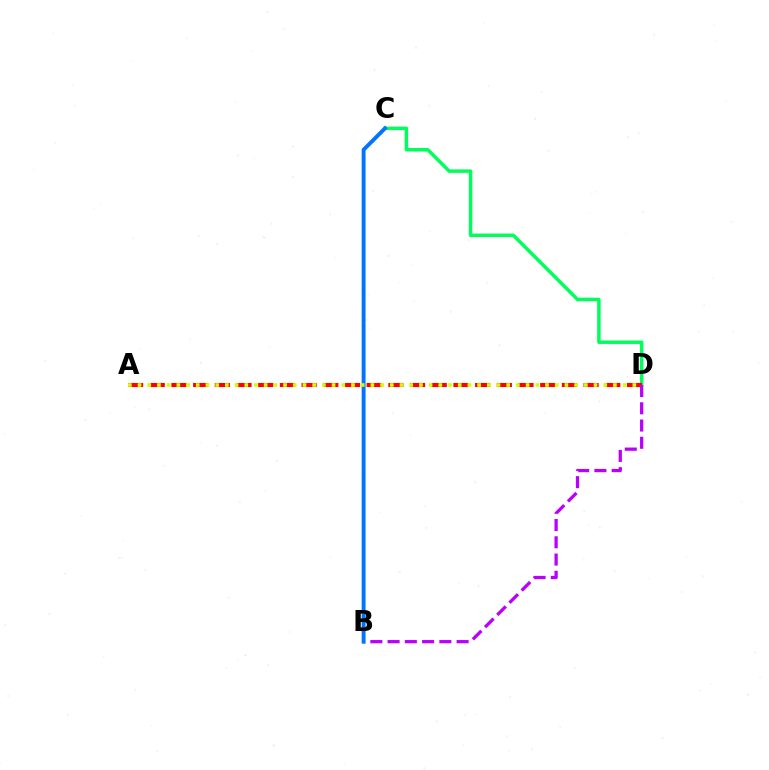{('C', 'D'): [{'color': '#00ff5c', 'line_style': 'solid', 'thickness': 2.5}], ('A', 'D'): [{'color': '#ff0000', 'line_style': 'dashed', 'thickness': 2.95}, {'color': '#d1ff00', 'line_style': 'dotted', 'thickness': 2.64}], ('B', 'D'): [{'color': '#b900ff', 'line_style': 'dashed', 'thickness': 2.34}], ('B', 'C'): [{'color': '#0074ff', 'line_style': 'solid', 'thickness': 2.81}]}